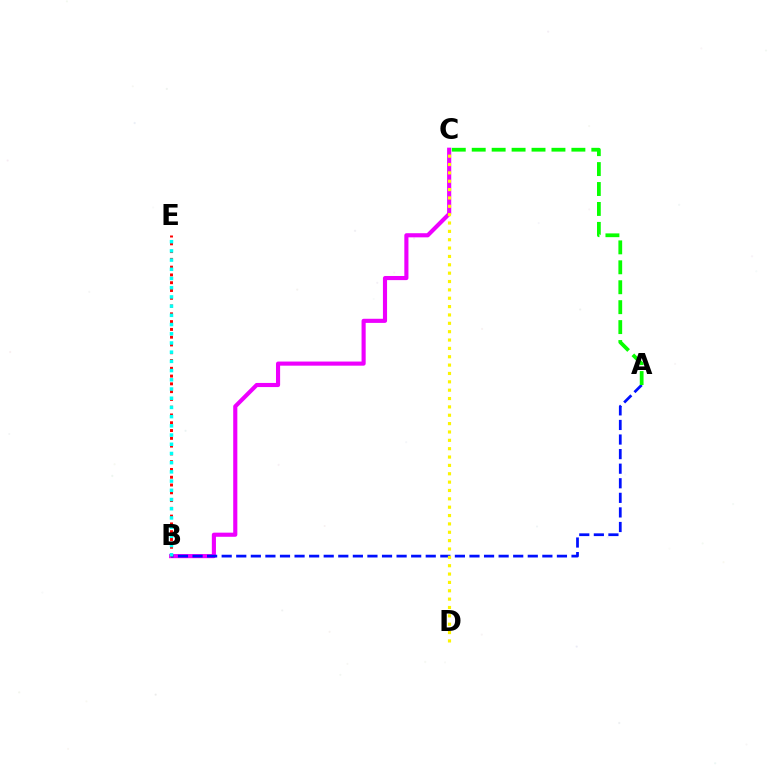{('B', 'C'): [{'color': '#ee00ff', 'line_style': 'solid', 'thickness': 2.97}], ('A', 'B'): [{'color': '#0010ff', 'line_style': 'dashed', 'thickness': 1.98}], ('B', 'E'): [{'color': '#ff0000', 'line_style': 'dotted', 'thickness': 2.11}, {'color': '#00fff6', 'line_style': 'dotted', 'thickness': 2.5}], ('A', 'C'): [{'color': '#08ff00', 'line_style': 'dashed', 'thickness': 2.71}], ('C', 'D'): [{'color': '#fcf500', 'line_style': 'dotted', 'thickness': 2.27}]}